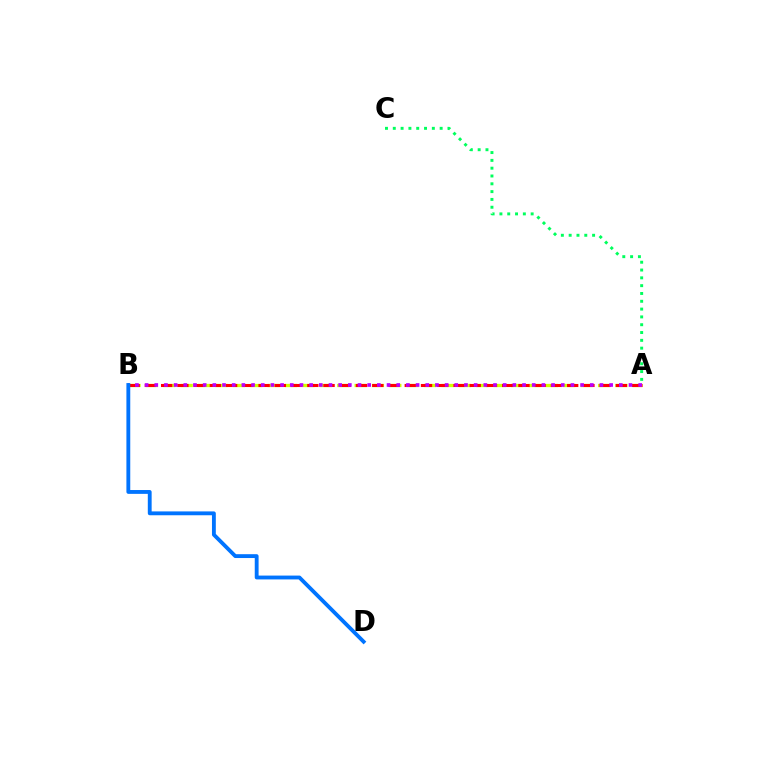{('A', 'C'): [{'color': '#00ff5c', 'line_style': 'dotted', 'thickness': 2.12}], ('A', 'B'): [{'color': '#d1ff00', 'line_style': 'dashed', 'thickness': 2.36}, {'color': '#ff0000', 'line_style': 'dashed', 'thickness': 2.21}, {'color': '#b900ff', 'line_style': 'dotted', 'thickness': 2.63}], ('B', 'D'): [{'color': '#0074ff', 'line_style': 'solid', 'thickness': 2.77}]}